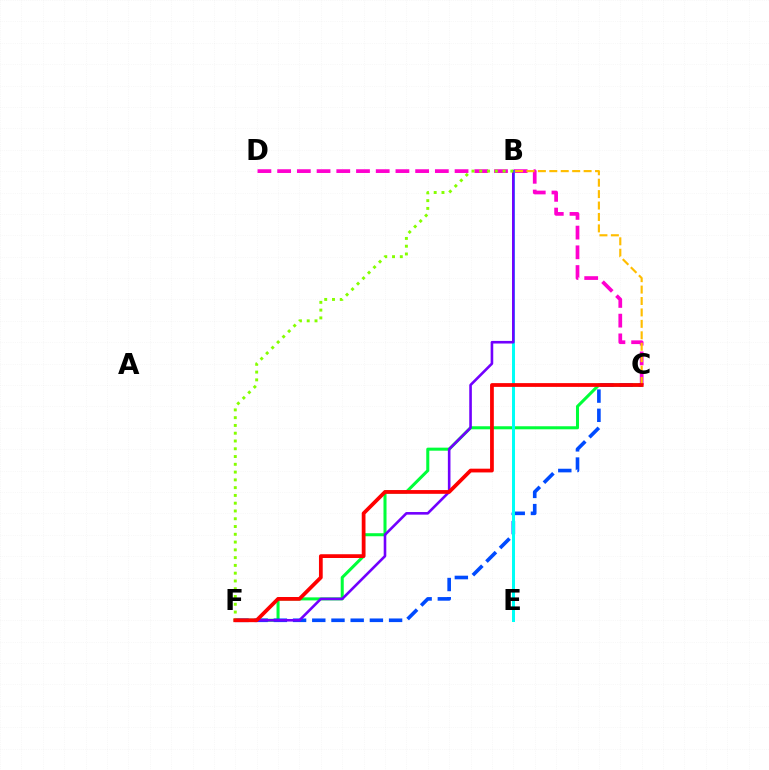{('C', 'F'): [{'color': '#00ff39', 'line_style': 'solid', 'thickness': 2.19}, {'color': '#004bff', 'line_style': 'dashed', 'thickness': 2.61}, {'color': '#ff0000', 'line_style': 'solid', 'thickness': 2.7}], ('C', 'D'): [{'color': '#ff00cf', 'line_style': 'dashed', 'thickness': 2.68}], ('B', 'E'): [{'color': '#00fff6', 'line_style': 'solid', 'thickness': 2.16}], ('B', 'F'): [{'color': '#7200ff', 'line_style': 'solid', 'thickness': 1.88}, {'color': '#84ff00', 'line_style': 'dotted', 'thickness': 2.11}], ('B', 'C'): [{'color': '#ffbd00', 'line_style': 'dashed', 'thickness': 1.55}]}